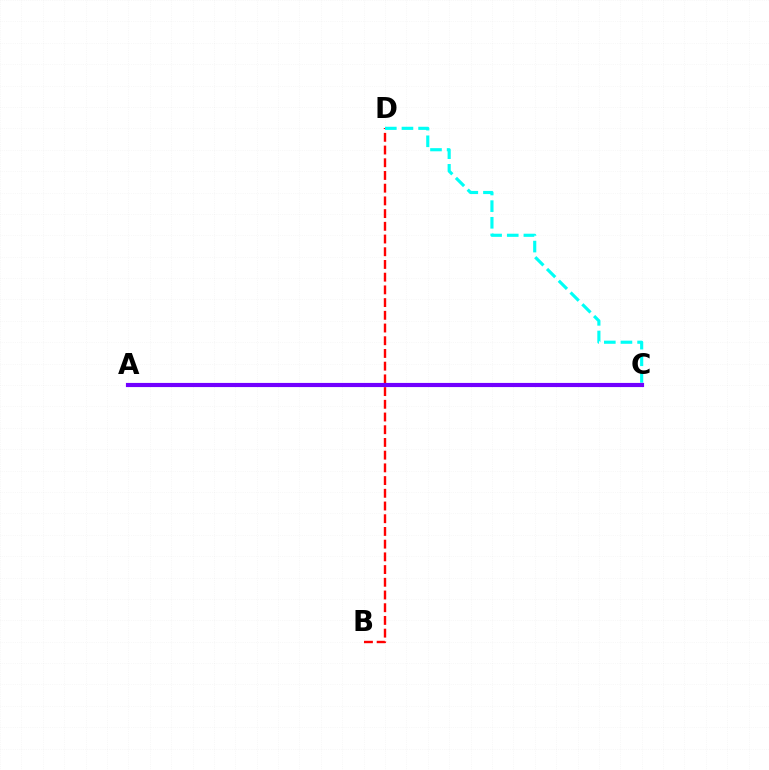{('A', 'C'): [{'color': '#84ff00', 'line_style': 'dashed', 'thickness': 2.81}, {'color': '#7200ff', 'line_style': 'solid', 'thickness': 2.99}], ('B', 'D'): [{'color': '#ff0000', 'line_style': 'dashed', 'thickness': 1.73}], ('C', 'D'): [{'color': '#00fff6', 'line_style': 'dashed', 'thickness': 2.26}]}